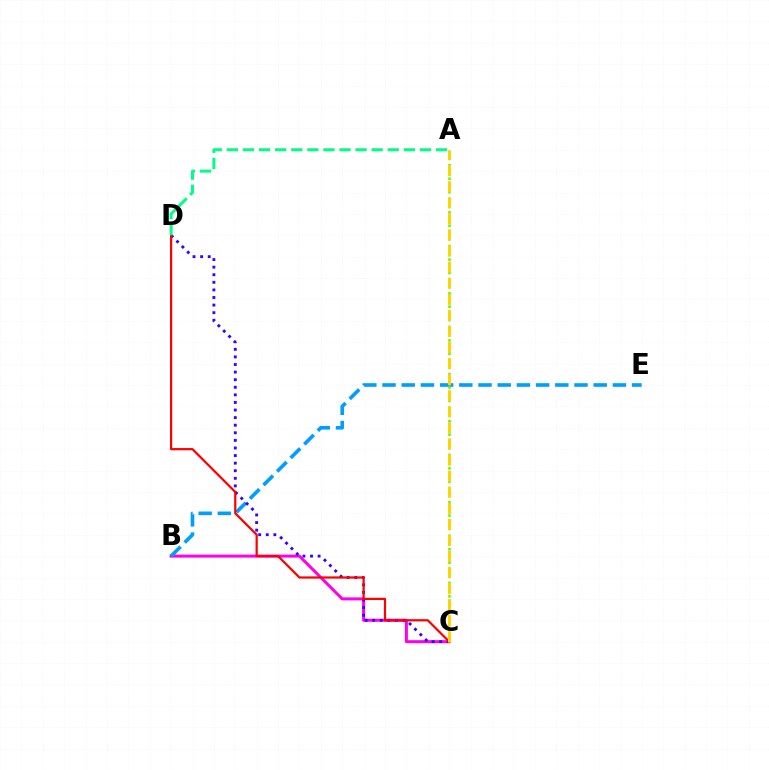{('B', 'C'): [{'color': '#ff00ed', 'line_style': 'solid', 'thickness': 2.17}], ('B', 'E'): [{'color': '#009eff', 'line_style': 'dashed', 'thickness': 2.61}], ('C', 'D'): [{'color': '#3700ff', 'line_style': 'dotted', 'thickness': 2.06}, {'color': '#ff0000', 'line_style': 'solid', 'thickness': 1.6}], ('A', 'C'): [{'color': '#4fff00', 'line_style': 'dotted', 'thickness': 1.83}, {'color': '#ffd500', 'line_style': 'dashed', 'thickness': 2.18}], ('A', 'D'): [{'color': '#00ff86', 'line_style': 'dashed', 'thickness': 2.19}]}